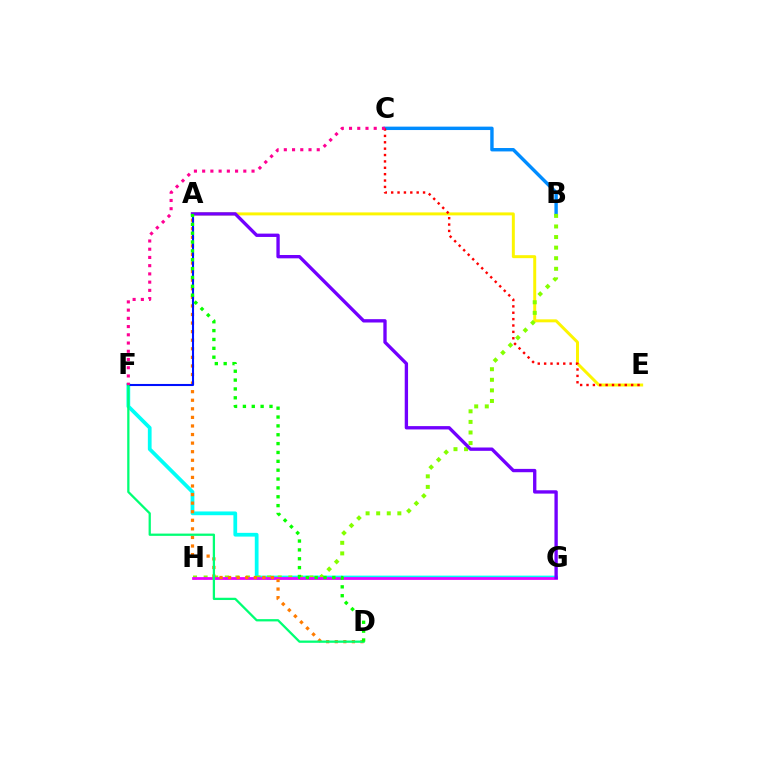{('B', 'C'): [{'color': '#008cff', 'line_style': 'solid', 'thickness': 2.45}], ('F', 'G'): [{'color': '#00fff6', 'line_style': 'solid', 'thickness': 2.7}], ('A', 'E'): [{'color': '#fcf500', 'line_style': 'solid', 'thickness': 2.14}], ('B', 'H'): [{'color': '#84ff00', 'line_style': 'dotted', 'thickness': 2.88}], ('G', 'H'): [{'color': '#ee00ff', 'line_style': 'solid', 'thickness': 1.98}], ('C', 'E'): [{'color': '#ff0000', 'line_style': 'dotted', 'thickness': 1.73}], ('A', 'D'): [{'color': '#ff7c00', 'line_style': 'dotted', 'thickness': 2.33}, {'color': '#08ff00', 'line_style': 'dotted', 'thickness': 2.41}], ('A', 'F'): [{'color': '#0010ff', 'line_style': 'solid', 'thickness': 1.5}], ('A', 'G'): [{'color': '#7200ff', 'line_style': 'solid', 'thickness': 2.4}], ('D', 'F'): [{'color': '#00ff74', 'line_style': 'solid', 'thickness': 1.64}], ('C', 'F'): [{'color': '#ff0094', 'line_style': 'dotted', 'thickness': 2.24}]}